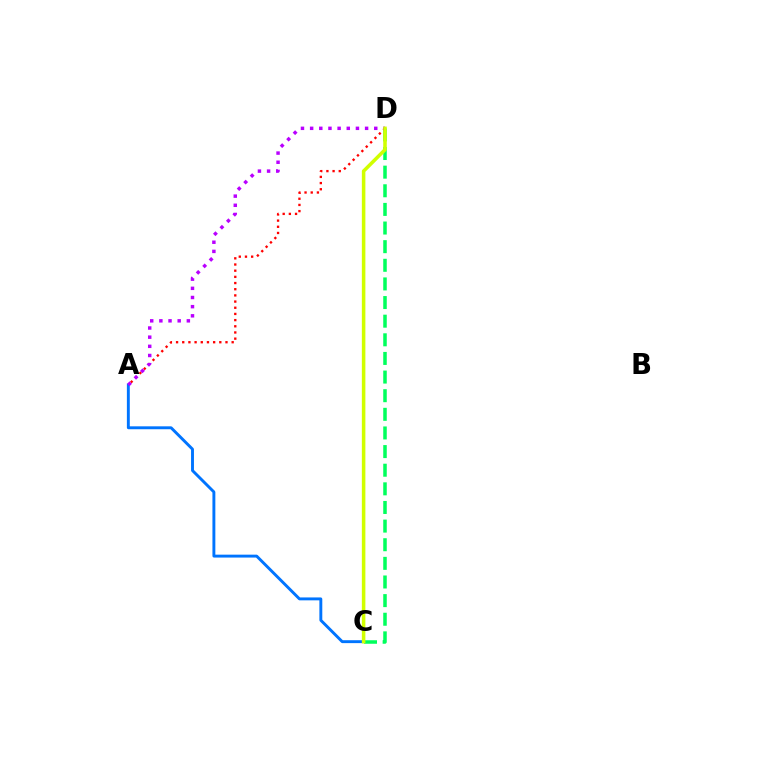{('A', 'C'): [{'color': '#0074ff', 'line_style': 'solid', 'thickness': 2.09}], ('C', 'D'): [{'color': '#00ff5c', 'line_style': 'dashed', 'thickness': 2.53}, {'color': '#d1ff00', 'line_style': 'solid', 'thickness': 2.55}], ('A', 'D'): [{'color': '#ff0000', 'line_style': 'dotted', 'thickness': 1.68}, {'color': '#b900ff', 'line_style': 'dotted', 'thickness': 2.49}]}